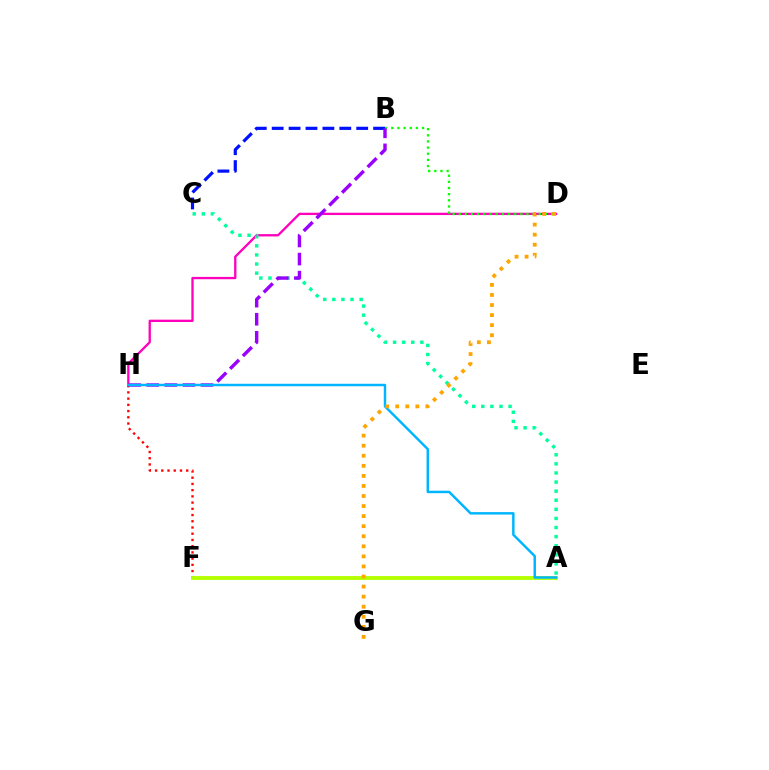{('D', 'H'): [{'color': '#ff00bd', 'line_style': 'solid', 'thickness': 1.67}], ('F', 'H'): [{'color': '#ff0000', 'line_style': 'dotted', 'thickness': 1.69}], ('A', 'C'): [{'color': '#00ff9d', 'line_style': 'dotted', 'thickness': 2.47}], ('B', 'C'): [{'color': '#0010ff', 'line_style': 'dashed', 'thickness': 2.3}], ('B', 'D'): [{'color': '#08ff00', 'line_style': 'dotted', 'thickness': 1.67}], ('B', 'H'): [{'color': '#9b00ff', 'line_style': 'dashed', 'thickness': 2.46}], ('A', 'F'): [{'color': '#b3ff00', 'line_style': 'solid', 'thickness': 2.78}], ('A', 'H'): [{'color': '#00b5ff', 'line_style': 'solid', 'thickness': 1.77}], ('D', 'G'): [{'color': '#ffa500', 'line_style': 'dotted', 'thickness': 2.73}]}